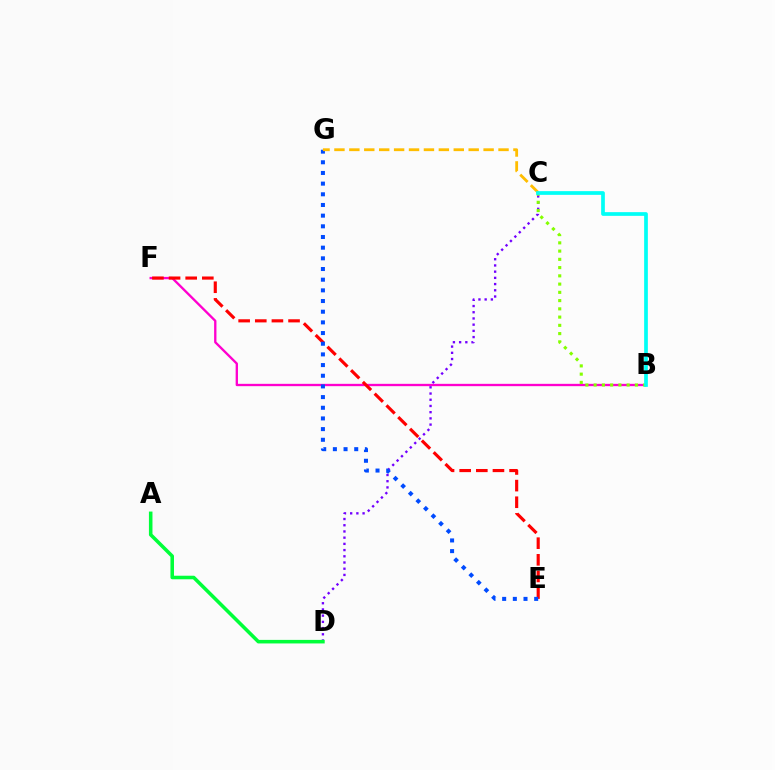{('B', 'F'): [{'color': '#ff00cf', 'line_style': 'solid', 'thickness': 1.68}], ('E', 'F'): [{'color': '#ff0000', 'line_style': 'dashed', 'thickness': 2.26}], ('C', 'D'): [{'color': '#7200ff', 'line_style': 'dotted', 'thickness': 1.69}], ('E', 'G'): [{'color': '#004bff', 'line_style': 'dotted', 'thickness': 2.9}], ('A', 'D'): [{'color': '#00ff39', 'line_style': 'solid', 'thickness': 2.56}], ('B', 'C'): [{'color': '#84ff00', 'line_style': 'dotted', 'thickness': 2.24}, {'color': '#00fff6', 'line_style': 'solid', 'thickness': 2.67}], ('C', 'G'): [{'color': '#ffbd00', 'line_style': 'dashed', 'thickness': 2.03}]}